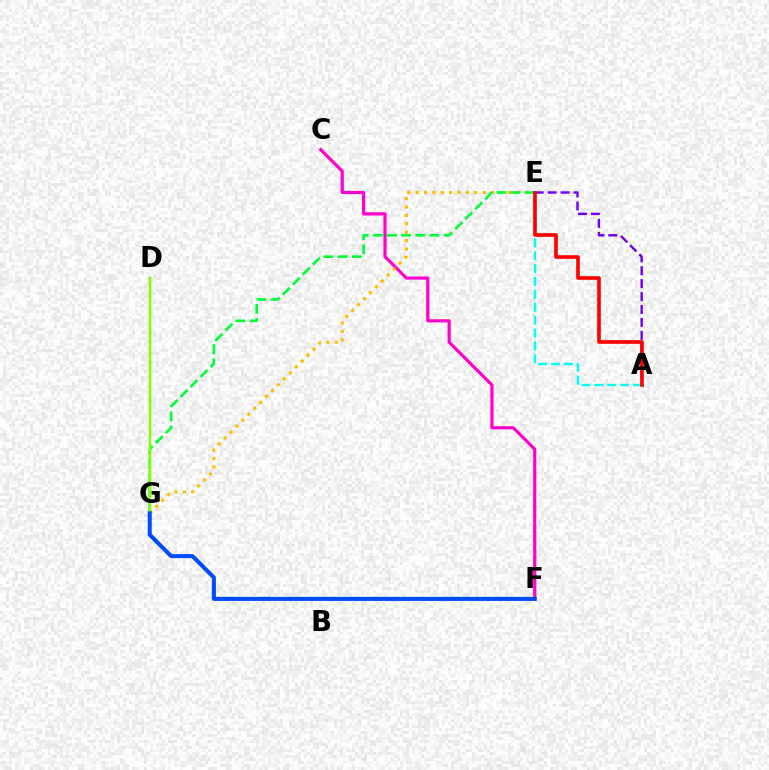{('C', 'F'): [{'color': '#ff00cf', 'line_style': 'solid', 'thickness': 2.29}], ('E', 'G'): [{'color': '#ffbd00', 'line_style': 'dotted', 'thickness': 2.28}, {'color': '#00ff39', 'line_style': 'dashed', 'thickness': 1.92}], ('A', 'E'): [{'color': '#7200ff', 'line_style': 'dashed', 'thickness': 1.76}, {'color': '#00fff6', 'line_style': 'dashed', 'thickness': 1.75}, {'color': '#ff0000', 'line_style': 'solid', 'thickness': 2.62}], ('D', 'G'): [{'color': '#84ff00', 'line_style': 'solid', 'thickness': 1.8}], ('F', 'G'): [{'color': '#004bff', 'line_style': 'solid', 'thickness': 2.92}]}